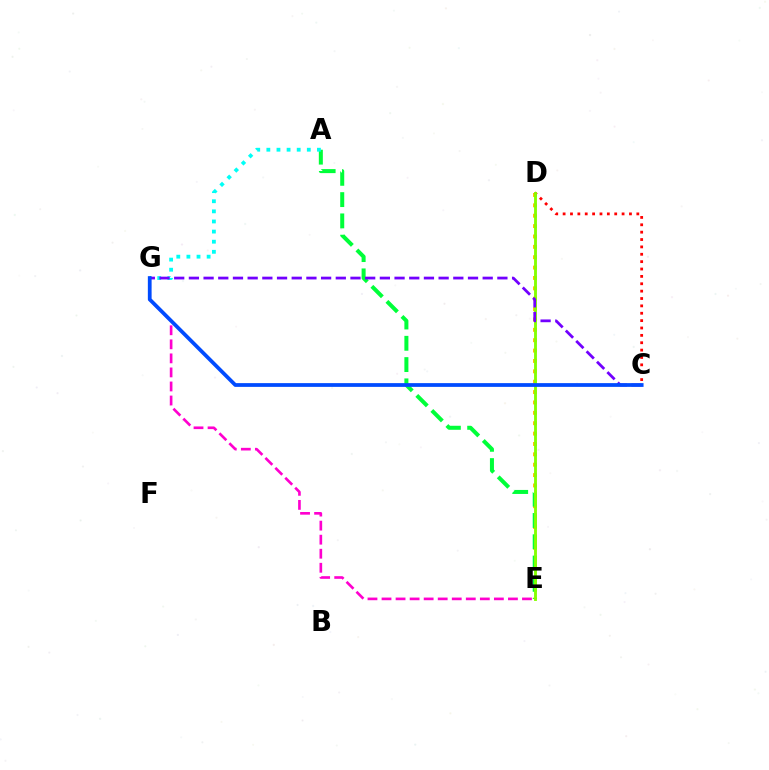{('D', 'E'): [{'color': '#ffbd00', 'line_style': 'dotted', 'thickness': 2.82}, {'color': '#84ff00', 'line_style': 'solid', 'thickness': 2.06}], ('A', 'E'): [{'color': '#00ff39', 'line_style': 'dashed', 'thickness': 2.89}], ('A', 'G'): [{'color': '#00fff6', 'line_style': 'dotted', 'thickness': 2.75}], ('C', 'D'): [{'color': '#ff0000', 'line_style': 'dotted', 'thickness': 2.0}], ('C', 'G'): [{'color': '#7200ff', 'line_style': 'dashed', 'thickness': 2.0}, {'color': '#004bff', 'line_style': 'solid', 'thickness': 2.7}], ('E', 'G'): [{'color': '#ff00cf', 'line_style': 'dashed', 'thickness': 1.91}]}